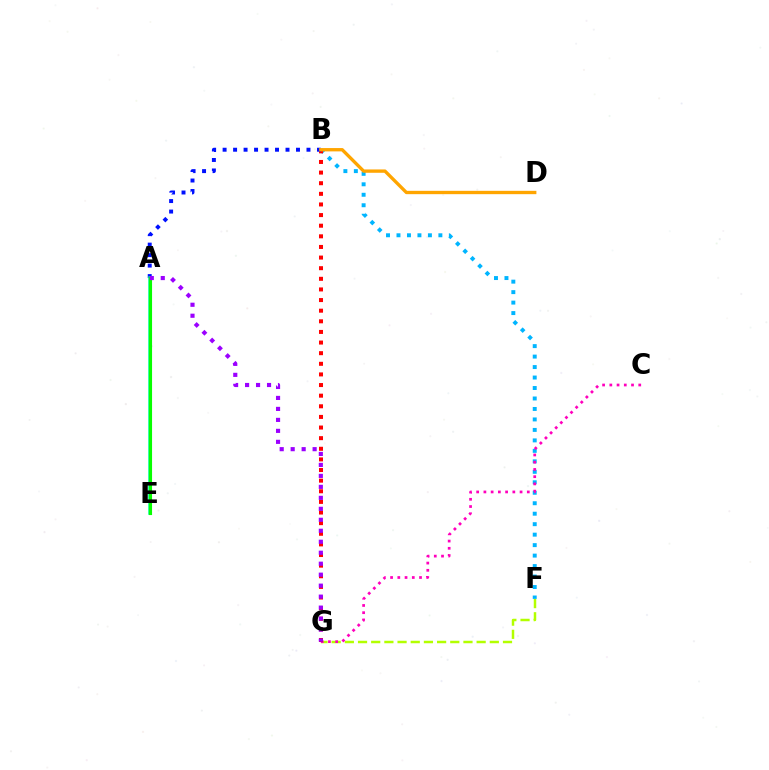{('F', 'G'): [{'color': '#b3ff00', 'line_style': 'dashed', 'thickness': 1.79}], ('B', 'F'): [{'color': '#00b5ff', 'line_style': 'dotted', 'thickness': 2.85}], ('C', 'G'): [{'color': '#ff00bd', 'line_style': 'dotted', 'thickness': 1.97}], ('B', 'G'): [{'color': '#ff0000', 'line_style': 'dotted', 'thickness': 2.89}], ('A', 'B'): [{'color': '#0010ff', 'line_style': 'dotted', 'thickness': 2.85}], ('A', 'E'): [{'color': '#00ff9d', 'line_style': 'solid', 'thickness': 2.54}, {'color': '#08ff00', 'line_style': 'solid', 'thickness': 2.24}], ('A', 'G'): [{'color': '#9b00ff', 'line_style': 'dotted', 'thickness': 2.98}], ('B', 'D'): [{'color': '#ffa500', 'line_style': 'solid', 'thickness': 2.4}]}